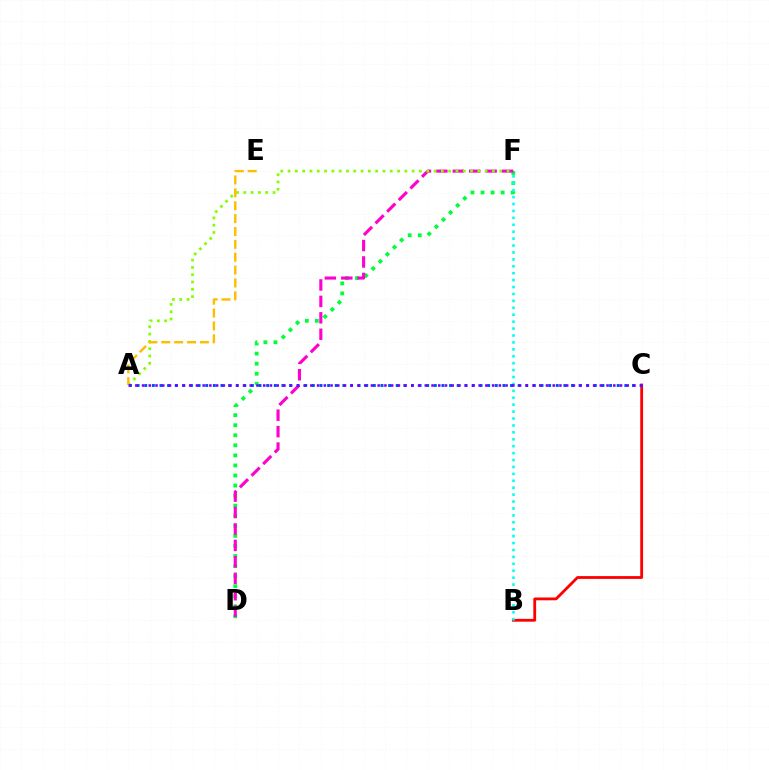{('D', 'F'): [{'color': '#00ff39', 'line_style': 'dotted', 'thickness': 2.73}, {'color': '#ff00cf', 'line_style': 'dashed', 'thickness': 2.23}], ('B', 'C'): [{'color': '#ff0000', 'line_style': 'solid', 'thickness': 2.03}], ('A', 'F'): [{'color': '#84ff00', 'line_style': 'dotted', 'thickness': 1.98}], ('A', 'E'): [{'color': '#ffbd00', 'line_style': 'dashed', 'thickness': 1.75}], ('B', 'F'): [{'color': '#00fff6', 'line_style': 'dotted', 'thickness': 1.88}], ('A', 'C'): [{'color': '#004bff', 'line_style': 'dotted', 'thickness': 2.07}, {'color': '#7200ff', 'line_style': 'dotted', 'thickness': 1.83}]}